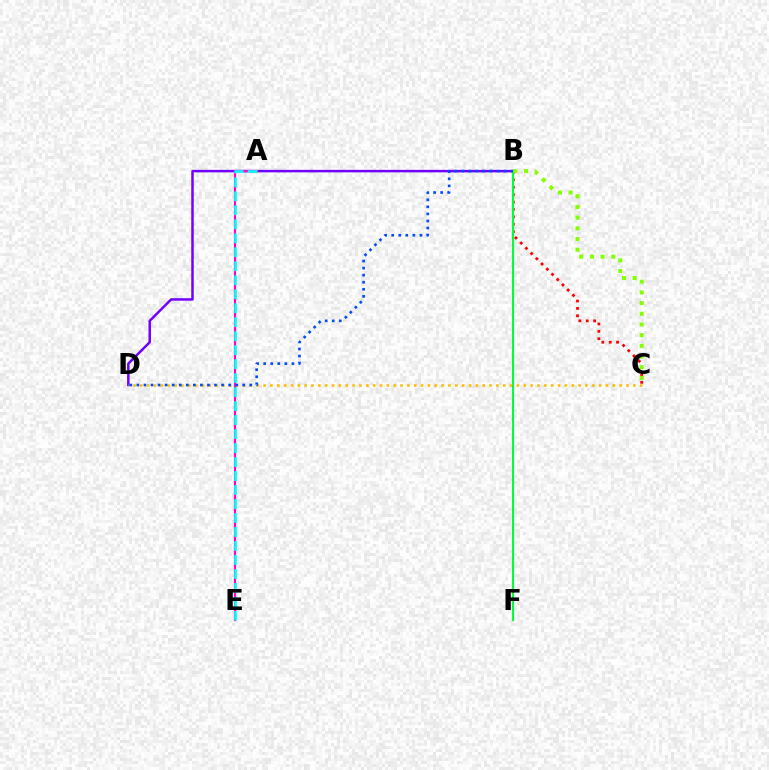{('B', 'C'): [{'color': '#ff0000', 'line_style': 'dotted', 'thickness': 2.01}, {'color': '#84ff00', 'line_style': 'dotted', 'thickness': 2.9}], ('B', 'D'): [{'color': '#7200ff', 'line_style': 'solid', 'thickness': 1.8}, {'color': '#004bff', 'line_style': 'dotted', 'thickness': 1.92}], ('A', 'E'): [{'color': '#ff00cf', 'line_style': 'solid', 'thickness': 1.55}, {'color': '#00fff6', 'line_style': 'dashed', 'thickness': 1.9}], ('C', 'D'): [{'color': '#ffbd00', 'line_style': 'dotted', 'thickness': 1.86}], ('B', 'F'): [{'color': '#00ff39', 'line_style': 'solid', 'thickness': 1.51}]}